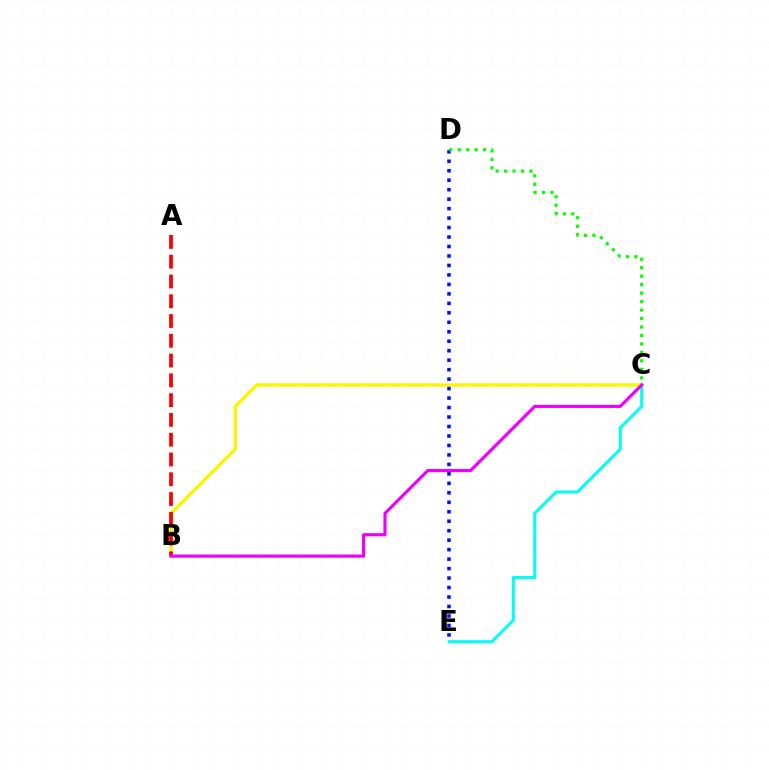{('B', 'C'): [{'color': '#fcf500', 'line_style': 'solid', 'thickness': 2.43}, {'color': '#ee00ff', 'line_style': 'solid', 'thickness': 2.27}], ('C', 'E'): [{'color': '#00fff6', 'line_style': 'solid', 'thickness': 2.2}], ('A', 'B'): [{'color': '#ff0000', 'line_style': 'dashed', 'thickness': 2.69}], ('D', 'E'): [{'color': '#0010ff', 'line_style': 'dotted', 'thickness': 2.57}], ('C', 'D'): [{'color': '#08ff00', 'line_style': 'dotted', 'thickness': 2.3}]}